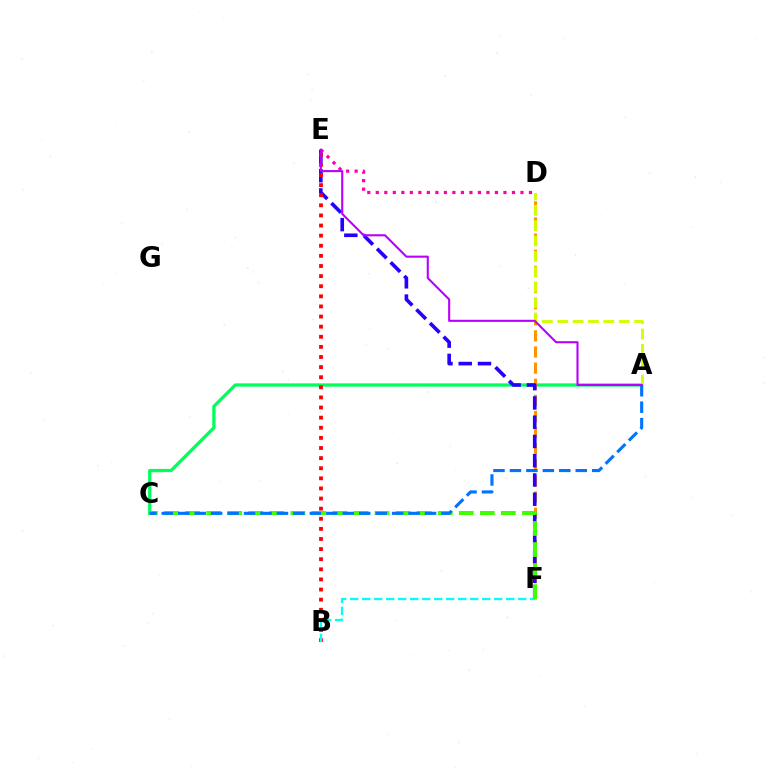{('A', 'C'): [{'color': '#00ff5c', 'line_style': 'solid', 'thickness': 2.36}, {'color': '#0074ff', 'line_style': 'dashed', 'thickness': 2.24}], ('D', 'F'): [{'color': '#ff9400', 'line_style': 'dashed', 'thickness': 2.19}], ('E', 'F'): [{'color': '#2500ff', 'line_style': 'dashed', 'thickness': 2.62}], ('B', 'E'): [{'color': '#ff0000', 'line_style': 'dotted', 'thickness': 2.75}], ('B', 'F'): [{'color': '#00fff6', 'line_style': 'dashed', 'thickness': 1.63}], ('D', 'E'): [{'color': '#ff00ac', 'line_style': 'dotted', 'thickness': 2.31}], ('C', 'F'): [{'color': '#3dff00', 'line_style': 'dashed', 'thickness': 2.86}], ('A', 'D'): [{'color': '#d1ff00', 'line_style': 'dashed', 'thickness': 2.09}], ('A', 'E'): [{'color': '#b900ff', 'line_style': 'solid', 'thickness': 1.51}]}